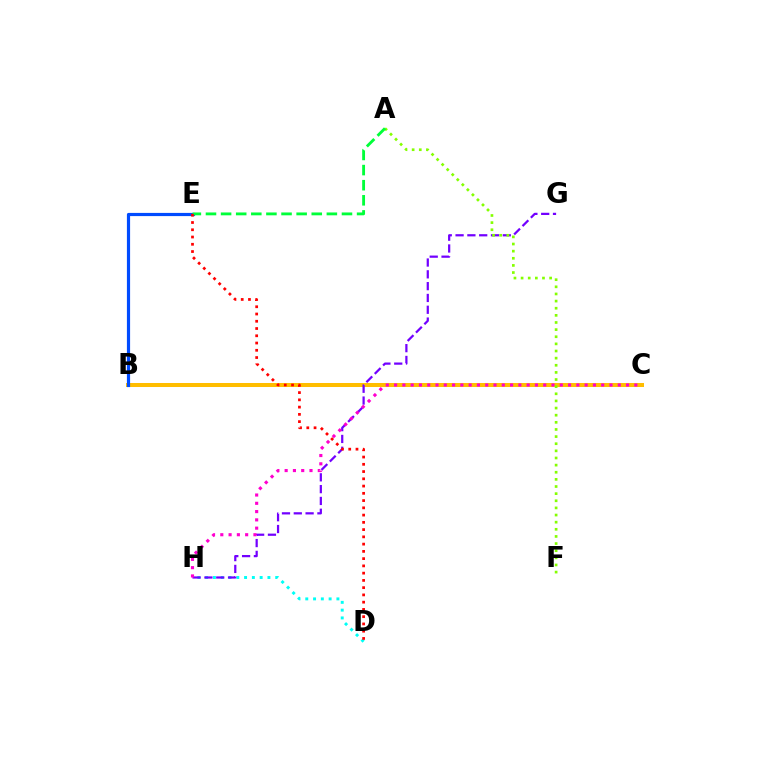{('B', 'C'): [{'color': '#ffbd00', 'line_style': 'solid', 'thickness': 2.89}], ('D', 'H'): [{'color': '#00fff6', 'line_style': 'dotted', 'thickness': 2.11}], ('G', 'H'): [{'color': '#7200ff', 'line_style': 'dashed', 'thickness': 1.6}], ('B', 'E'): [{'color': '#004bff', 'line_style': 'solid', 'thickness': 2.29}], ('C', 'H'): [{'color': '#ff00cf', 'line_style': 'dotted', 'thickness': 2.25}], ('A', 'F'): [{'color': '#84ff00', 'line_style': 'dotted', 'thickness': 1.94}], ('A', 'E'): [{'color': '#00ff39', 'line_style': 'dashed', 'thickness': 2.05}], ('D', 'E'): [{'color': '#ff0000', 'line_style': 'dotted', 'thickness': 1.97}]}